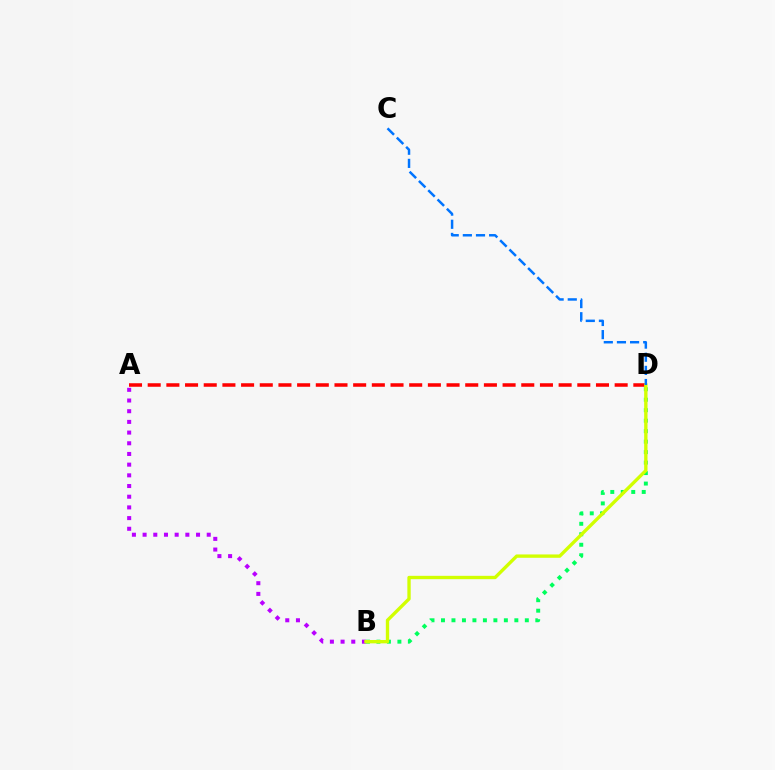{('B', 'D'): [{'color': '#00ff5c', 'line_style': 'dotted', 'thickness': 2.85}, {'color': '#d1ff00', 'line_style': 'solid', 'thickness': 2.41}], ('A', 'B'): [{'color': '#b900ff', 'line_style': 'dotted', 'thickness': 2.9}], ('A', 'D'): [{'color': '#ff0000', 'line_style': 'dashed', 'thickness': 2.54}], ('C', 'D'): [{'color': '#0074ff', 'line_style': 'dashed', 'thickness': 1.78}]}